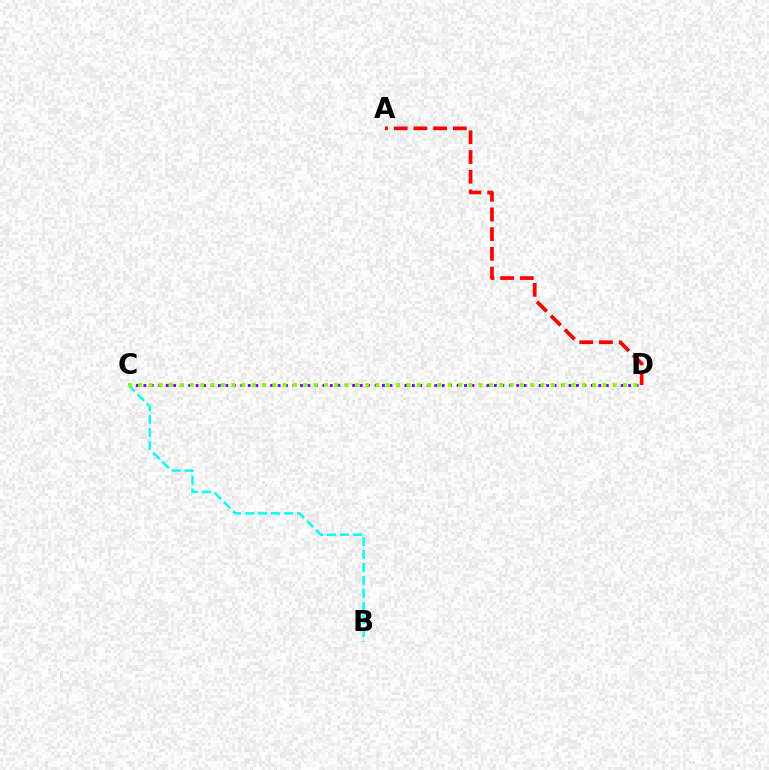{('C', 'D'): [{'color': '#7200ff', 'line_style': 'dotted', 'thickness': 2.03}, {'color': '#84ff00', 'line_style': 'dotted', 'thickness': 2.8}], ('A', 'D'): [{'color': '#ff0000', 'line_style': 'dashed', 'thickness': 2.68}], ('B', 'C'): [{'color': '#00fff6', 'line_style': 'dashed', 'thickness': 1.76}]}